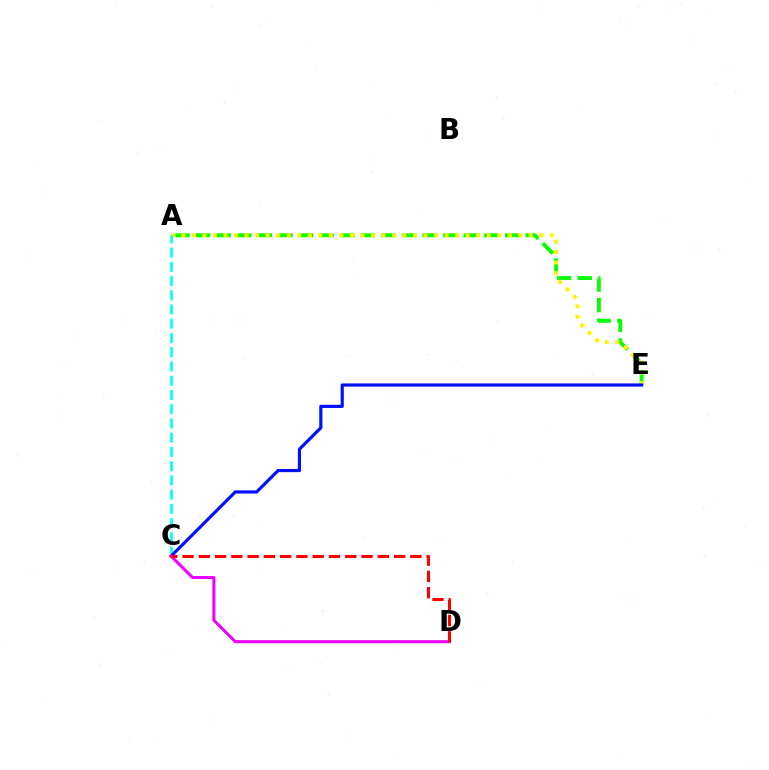{('A', 'E'): [{'color': '#08ff00', 'line_style': 'dashed', 'thickness': 2.8}, {'color': '#fcf500', 'line_style': 'dotted', 'thickness': 2.86}], ('A', 'C'): [{'color': '#00fff6', 'line_style': 'dashed', 'thickness': 1.93}], ('C', 'E'): [{'color': '#0010ff', 'line_style': 'solid', 'thickness': 2.28}], ('C', 'D'): [{'color': '#ee00ff', 'line_style': 'solid', 'thickness': 2.16}, {'color': '#ff0000', 'line_style': 'dashed', 'thickness': 2.21}]}